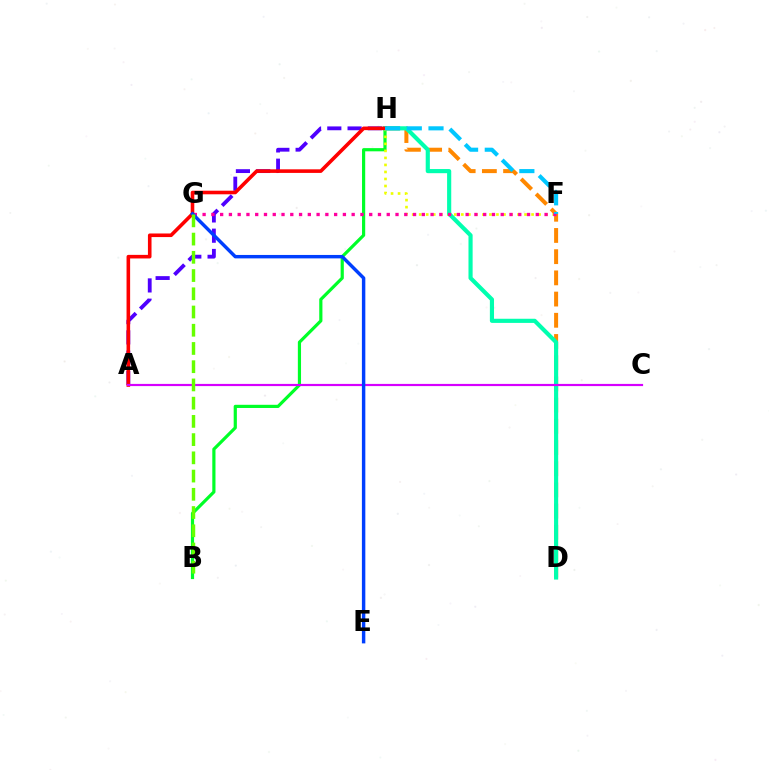{('A', 'H'): [{'color': '#4f00ff', 'line_style': 'dashed', 'thickness': 2.75}, {'color': '#ff0000', 'line_style': 'solid', 'thickness': 2.59}], ('B', 'H'): [{'color': '#00ff27', 'line_style': 'solid', 'thickness': 2.29}], ('D', 'H'): [{'color': '#ff8800', 'line_style': 'dashed', 'thickness': 2.88}, {'color': '#00ffaf', 'line_style': 'solid', 'thickness': 2.98}], ('F', 'H'): [{'color': '#eeff00', 'line_style': 'dotted', 'thickness': 1.91}, {'color': '#00c7ff', 'line_style': 'dashed', 'thickness': 2.95}], ('F', 'G'): [{'color': '#ff00a0', 'line_style': 'dotted', 'thickness': 2.38}], ('A', 'C'): [{'color': '#d600ff', 'line_style': 'solid', 'thickness': 1.58}], ('E', 'G'): [{'color': '#003fff', 'line_style': 'solid', 'thickness': 2.47}], ('B', 'G'): [{'color': '#66ff00', 'line_style': 'dashed', 'thickness': 2.48}]}